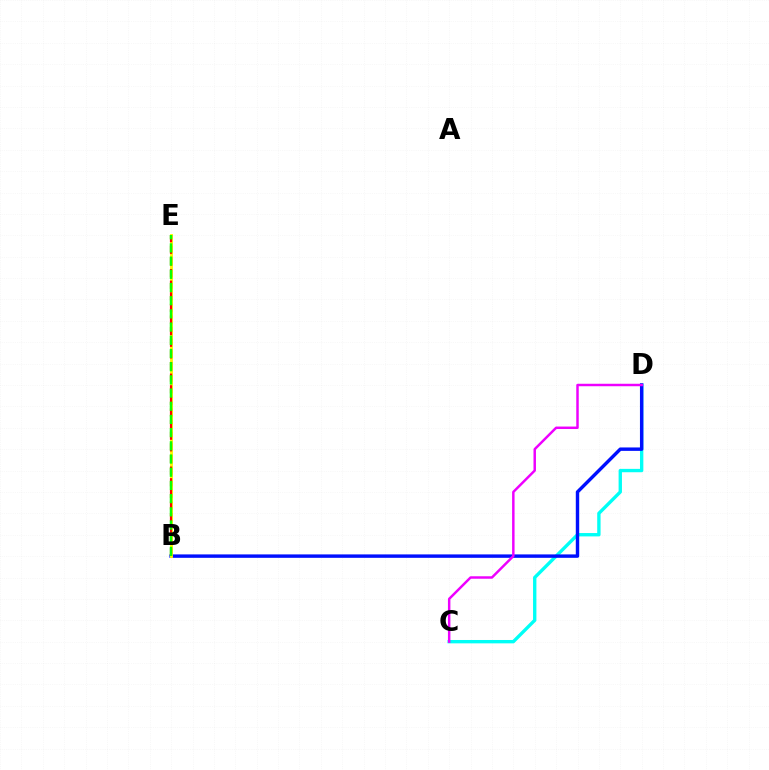{('C', 'D'): [{'color': '#00fff6', 'line_style': 'solid', 'thickness': 2.42}, {'color': '#ee00ff', 'line_style': 'solid', 'thickness': 1.78}], ('B', 'D'): [{'color': '#0010ff', 'line_style': 'solid', 'thickness': 2.46}], ('B', 'E'): [{'color': '#fcf500', 'line_style': 'solid', 'thickness': 2.07}, {'color': '#ff0000', 'line_style': 'dashed', 'thickness': 1.58}, {'color': '#08ff00', 'line_style': 'dashed', 'thickness': 1.79}]}